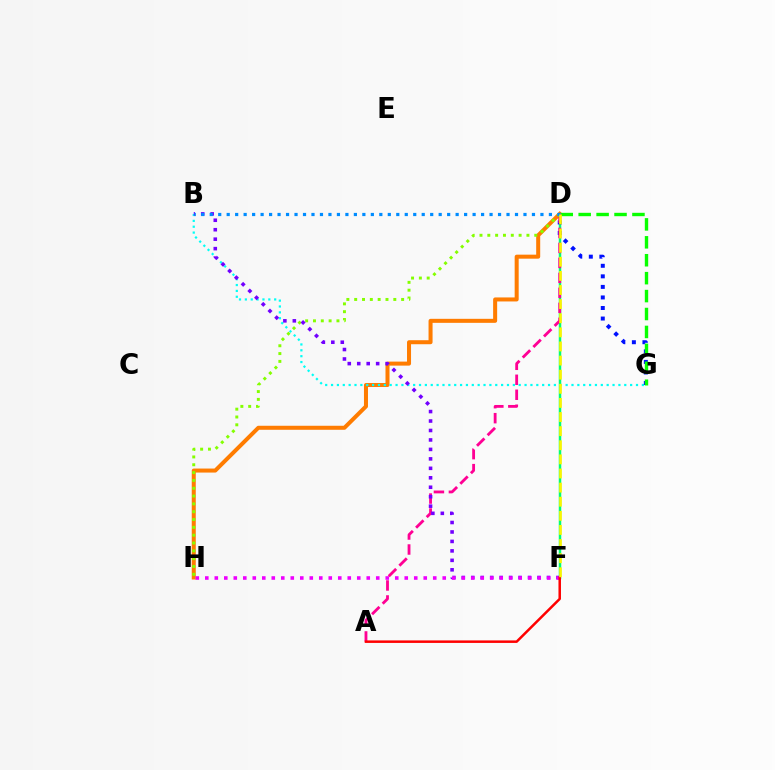{('D', 'F'): [{'color': '#00ff74', 'line_style': 'solid', 'thickness': 1.8}, {'color': '#fcf500', 'line_style': 'dashed', 'thickness': 1.92}], ('D', 'H'): [{'color': '#ff7c00', 'line_style': 'solid', 'thickness': 2.89}, {'color': '#84ff00', 'line_style': 'dotted', 'thickness': 2.13}], ('B', 'G'): [{'color': '#00fff6', 'line_style': 'dotted', 'thickness': 1.59}], ('D', 'G'): [{'color': '#0010ff', 'line_style': 'dotted', 'thickness': 2.87}, {'color': '#08ff00', 'line_style': 'dashed', 'thickness': 2.44}], ('A', 'D'): [{'color': '#ff0094', 'line_style': 'dashed', 'thickness': 2.03}], ('B', 'F'): [{'color': '#7200ff', 'line_style': 'dotted', 'thickness': 2.57}], ('B', 'D'): [{'color': '#008cff', 'line_style': 'dotted', 'thickness': 2.3}], ('F', 'H'): [{'color': '#ee00ff', 'line_style': 'dotted', 'thickness': 2.58}], ('A', 'F'): [{'color': '#ff0000', 'line_style': 'solid', 'thickness': 1.8}]}